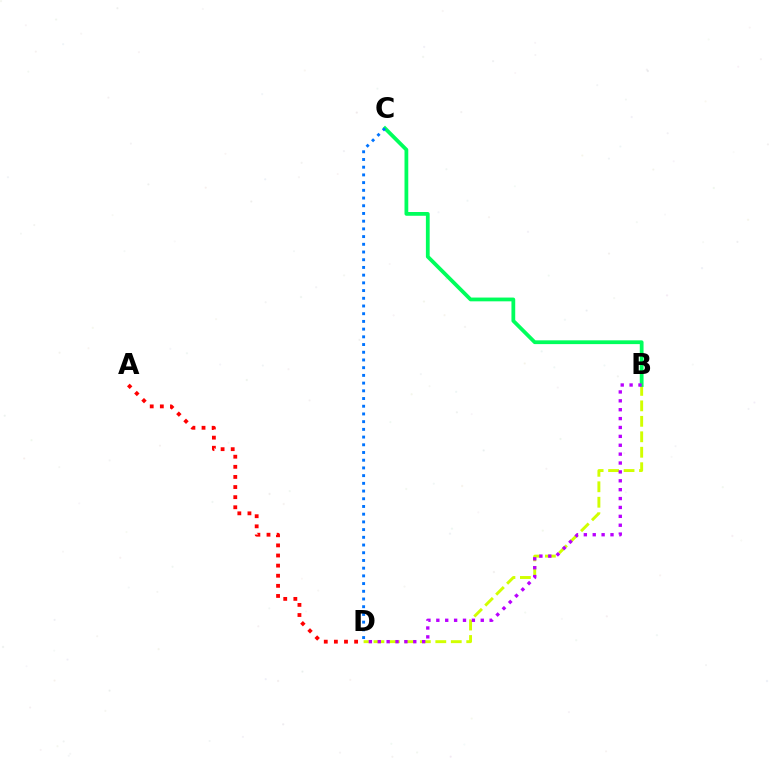{('A', 'D'): [{'color': '#ff0000', 'line_style': 'dotted', 'thickness': 2.75}], ('B', 'D'): [{'color': '#d1ff00', 'line_style': 'dashed', 'thickness': 2.1}, {'color': '#b900ff', 'line_style': 'dotted', 'thickness': 2.41}], ('B', 'C'): [{'color': '#00ff5c', 'line_style': 'solid', 'thickness': 2.71}], ('C', 'D'): [{'color': '#0074ff', 'line_style': 'dotted', 'thickness': 2.1}]}